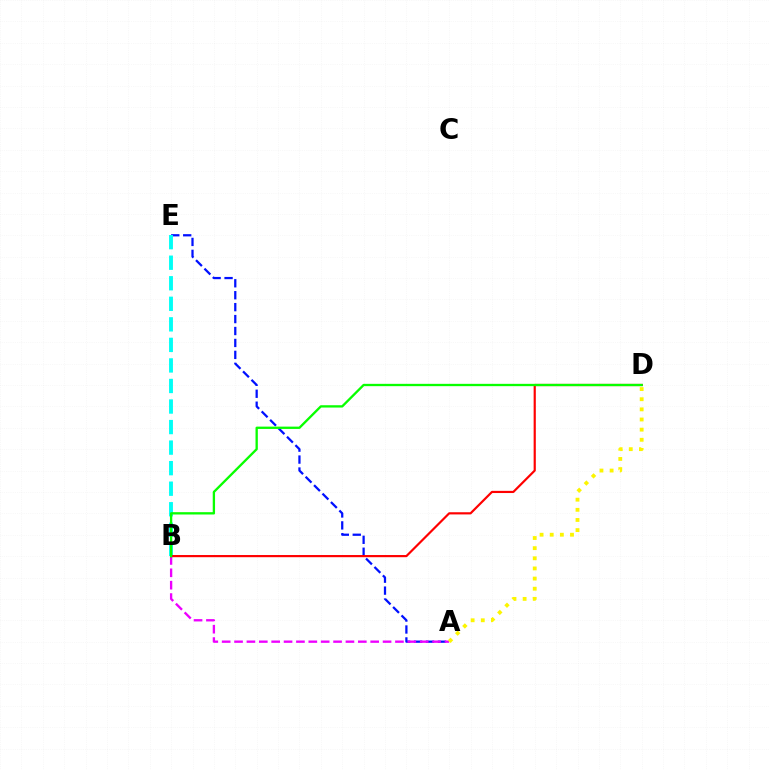{('A', 'E'): [{'color': '#0010ff', 'line_style': 'dashed', 'thickness': 1.62}], ('A', 'B'): [{'color': '#ee00ff', 'line_style': 'dashed', 'thickness': 1.68}], ('B', 'E'): [{'color': '#00fff6', 'line_style': 'dashed', 'thickness': 2.79}], ('A', 'D'): [{'color': '#fcf500', 'line_style': 'dotted', 'thickness': 2.75}], ('B', 'D'): [{'color': '#ff0000', 'line_style': 'solid', 'thickness': 1.57}, {'color': '#08ff00', 'line_style': 'solid', 'thickness': 1.67}]}